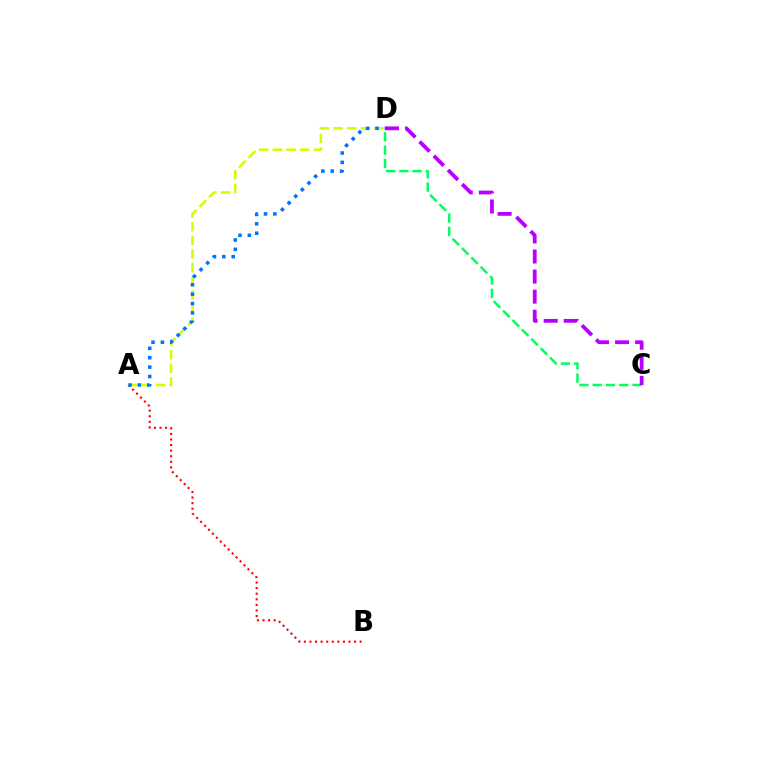{('C', 'D'): [{'color': '#00ff5c', 'line_style': 'dashed', 'thickness': 1.8}, {'color': '#b900ff', 'line_style': 'dashed', 'thickness': 2.73}], ('A', 'B'): [{'color': '#ff0000', 'line_style': 'dotted', 'thickness': 1.52}], ('A', 'D'): [{'color': '#d1ff00', 'line_style': 'dashed', 'thickness': 1.86}, {'color': '#0074ff', 'line_style': 'dotted', 'thickness': 2.55}]}